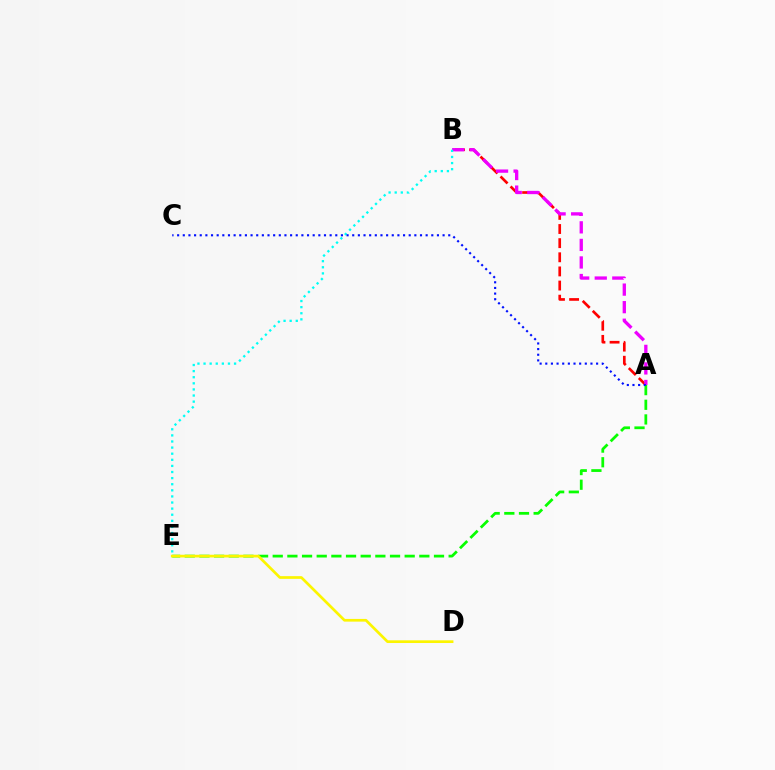{('A', 'B'): [{'color': '#ff0000', 'line_style': 'dashed', 'thickness': 1.92}, {'color': '#ee00ff', 'line_style': 'dashed', 'thickness': 2.38}], ('B', 'E'): [{'color': '#00fff6', 'line_style': 'dotted', 'thickness': 1.66}], ('A', 'E'): [{'color': '#08ff00', 'line_style': 'dashed', 'thickness': 1.99}], ('D', 'E'): [{'color': '#fcf500', 'line_style': 'solid', 'thickness': 1.94}], ('A', 'C'): [{'color': '#0010ff', 'line_style': 'dotted', 'thickness': 1.53}]}